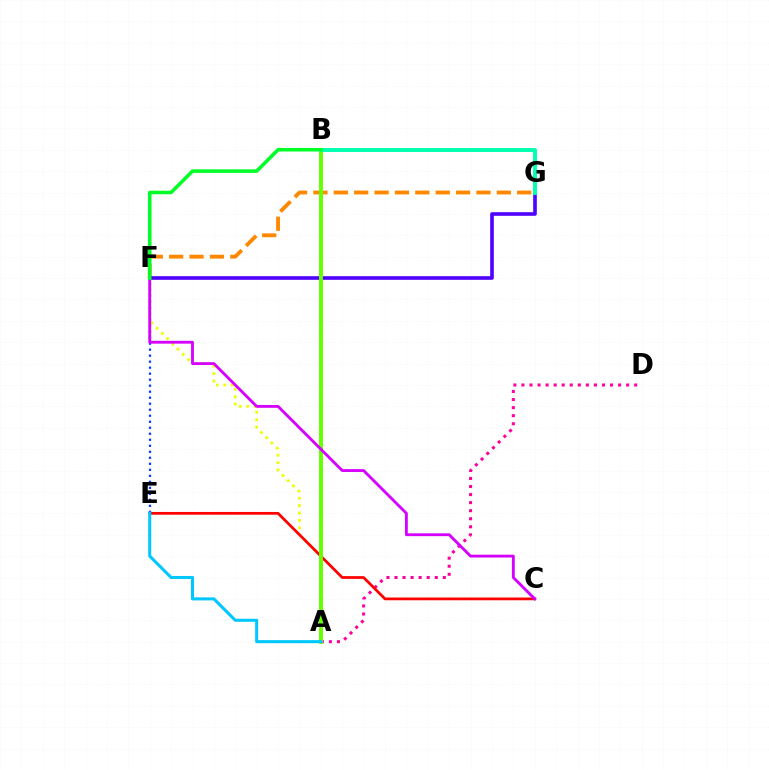{('A', 'D'): [{'color': '#ff00a0', 'line_style': 'dotted', 'thickness': 2.19}], ('F', 'G'): [{'color': '#ff8800', 'line_style': 'dashed', 'thickness': 2.77}, {'color': '#4f00ff', 'line_style': 'solid', 'thickness': 2.61}], ('A', 'F'): [{'color': '#eeff00', 'line_style': 'dotted', 'thickness': 2.01}], ('C', 'E'): [{'color': '#ff0000', 'line_style': 'solid', 'thickness': 1.98}], ('A', 'B'): [{'color': '#66ff00', 'line_style': 'solid', 'thickness': 2.83}], ('E', 'F'): [{'color': '#003fff', 'line_style': 'dotted', 'thickness': 1.63}], ('A', 'E'): [{'color': '#00c7ff', 'line_style': 'solid', 'thickness': 2.19}], ('B', 'G'): [{'color': '#00ffaf', 'line_style': 'solid', 'thickness': 2.82}], ('C', 'F'): [{'color': '#d600ff', 'line_style': 'solid', 'thickness': 2.05}], ('B', 'F'): [{'color': '#00ff27', 'line_style': 'solid', 'thickness': 2.56}]}